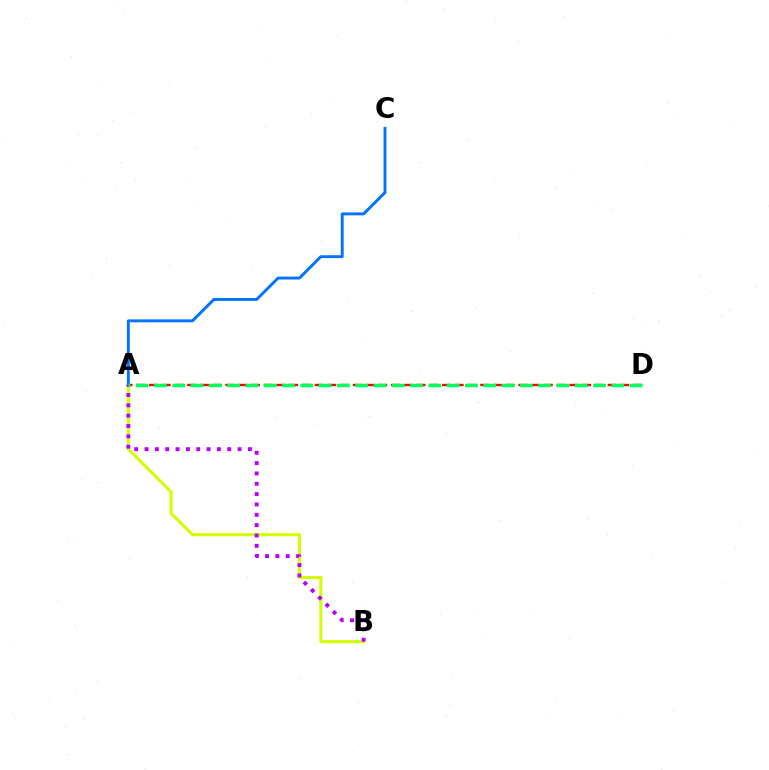{('A', 'D'): [{'color': '#ff0000', 'line_style': 'dashed', 'thickness': 1.73}, {'color': '#00ff5c', 'line_style': 'dashed', 'thickness': 2.49}], ('A', 'B'): [{'color': '#d1ff00', 'line_style': 'solid', 'thickness': 2.2}, {'color': '#b900ff', 'line_style': 'dotted', 'thickness': 2.81}], ('A', 'C'): [{'color': '#0074ff', 'line_style': 'solid', 'thickness': 2.1}]}